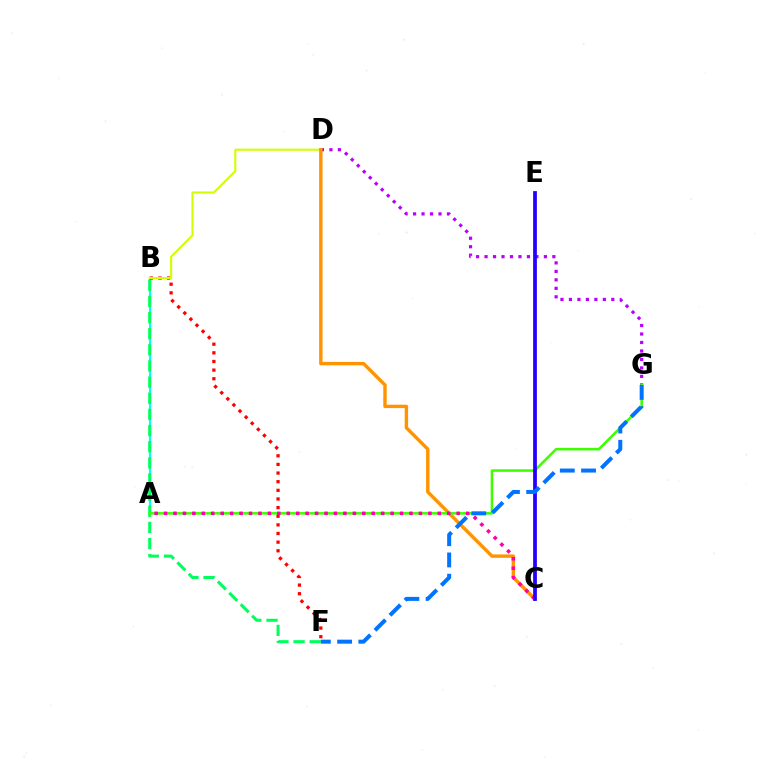{('A', 'B'): [{'color': '#00fff6', 'line_style': 'solid', 'thickness': 1.56}], ('B', 'F'): [{'color': '#00ff5c', 'line_style': 'dashed', 'thickness': 2.19}, {'color': '#ff0000', 'line_style': 'dotted', 'thickness': 2.35}], ('D', 'G'): [{'color': '#b900ff', 'line_style': 'dotted', 'thickness': 2.3}], ('B', 'D'): [{'color': '#d1ff00', 'line_style': 'solid', 'thickness': 1.52}], ('C', 'D'): [{'color': '#ff9400', 'line_style': 'solid', 'thickness': 2.46}], ('A', 'G'): [{'color': '#3dff00', 'line_style': 'solid', 'thickness': 1.83}], ('A', 'C'): [{'color': '#ff00ac', 'line_style': 'dotted', 'thickness': 2.56}], ('C', 'E'): [{'color': '#2500ff', 'line_style': 'solid', 'thickness': 2.7}], ('F', 'G'): [{'color': '#0074ff', 'line_style': 'dashed', 'thickness': 2.89}]}